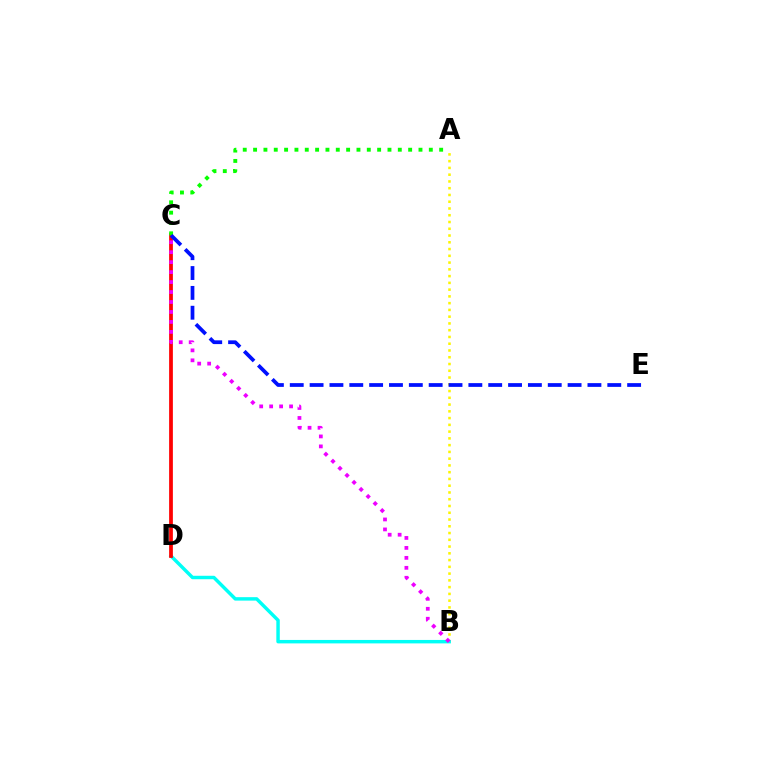{('A', 'B'): [{'color': '#fcf500', 'line_style': 'dotted', 'thickness': 1.84}], ('B', 'D'): [{'color': '#00fff6', 'line_style': 'solid', 'thickness': 2.48}], ('C', 'D'): [{'color': '#ff0000', 'line_style': 'solid', 'thickness': 2.7}], ('B', 'C'): [{'color': '#ee00ff', 'line_style': 'dotted', 'thickness': 2.71}], ('A', 'C'): [{'color': '#08ff00', 'line_style': 'dotted', 'thickness': 2.81}], ('C', 'E'): [{'color': '#0010ff', 'line_style': 'dashed', 'thickness': 2.7}]}